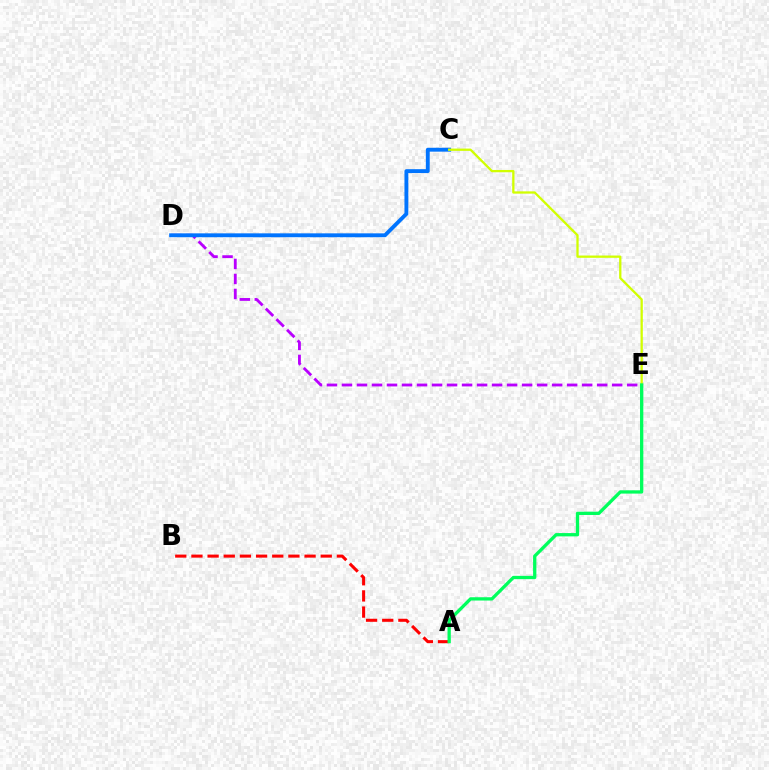{('A', 'B'): [{'color': '#ff0000', 'line_style': 'dashed', 'thickness': 2.2}], ('D', 'E'): [{'color': '#b900ff', 'line_style': 'dashed', 'thickness': 2.04}], ('C', 'D'): [{'color': '#0074ff', 'line_style': 'solid', 'thickness': 2.79}], ('C', 'E'): [{'color': '#d1ff00', 'line_style': 'solid', 'thickness': 1.65}], ('A', 'E'): [{'color': '#00ff5c', 'line_style': 'solid', 'thickness': 2.37}]}